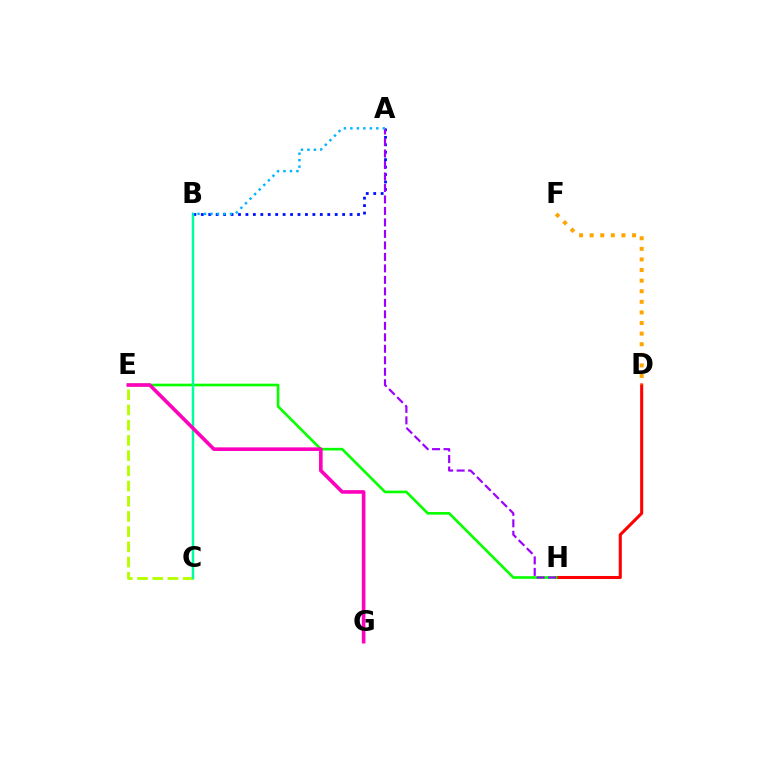{('D', 'H'): [{'color': '#ff0000', 'line_style': 'solid', 'thickness': 2.2}], ('E', 'H'): [{'color': '#08ff00', 'line_style': 'solid', 'thickness': 1.9}], ('A', 'B'): [{'color': '#0010ff', 'line_style': 'dotted', 'thickness': 2.02}, {'color': '#00b5ff', 'line_style': 'dotted', 'thickness': 1.76}], ('A', 'H'): [{'color': '#9b00ff', 'line_style': 'dashed', 'thickness': 1.56}], ('C', 'E'): [{'color': '#b3ff00', 'line_style': 'dashed', 'thickness': 2.07}], ('B', 'C'): [{'color': '#00ff9d', 'line_style': 'solid', 'thickness': 1.79}], ('E', 'G'): [{'color': '#ff00bd', 'line_style': 'solid', 'thickness': 2.6}], ('D', 'F'): [{'color': '#ffa500', 'line_style': 'dotted', 'thickness': 2.88}]}